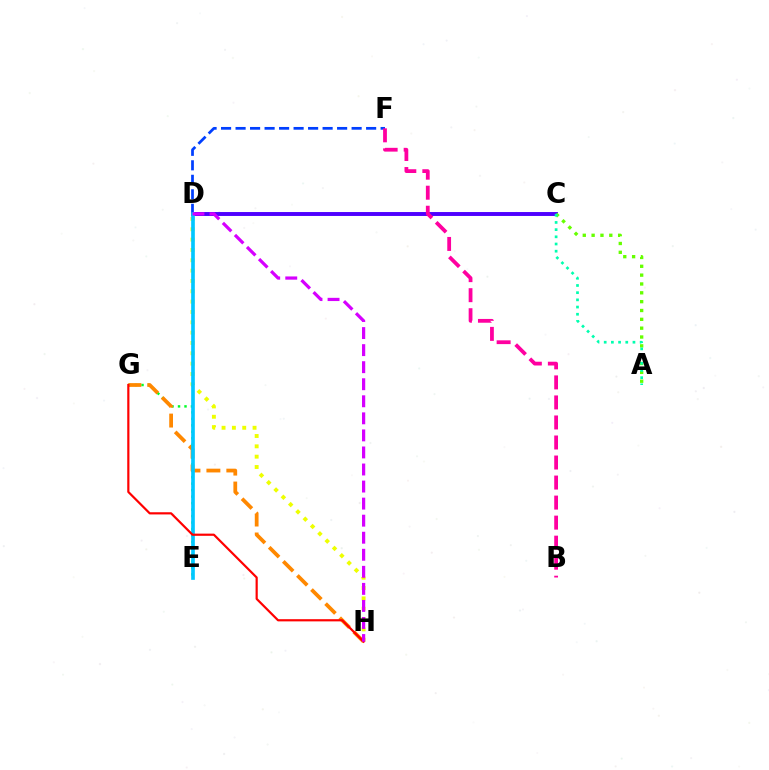{('D', 'H'): [{'color': '#eeff00', 'line_style': 'dotted', 'thickness': 2.81}, {'color': '#d600ff', 'line_style': 'dashed', 'thickness': 2.32}], ('D', 'F'): [{'color': '#003fff', 'line_style': 'dashed', 'thickness': 1.97}], ('E', 'G'): [{'color': '#00ff27', 'line_style': 'dotted', 'thickness': 1.76}], ('C', 'D'): [{'color': '#4f00ff', 'line_style': 'solid', 'thickness': 2.82}], ('A', 'C'): [{'color': '#66ff00', 'line_style': 'dotted', 'thickness': 2.4}, {'color': '#00ffaf', 'line_style': 'dotted', 'thickness': 1.95}], ('G', 'H'): [{'color': '#ff8800', 'line_style': 'dashed', 'thickness': 2.71}, {'color': '#ff0000', 'line_style': 'solid', 'thickness': 1.58}], ('D', 'E'): [{'color': '#00c7ff', 'line_style': 'solid', 'thickness': 2.64}], ('B', 'F'): [{'color': '#ff00a0', 'line_style': 'dashed', 'thickness': 2.72}]}